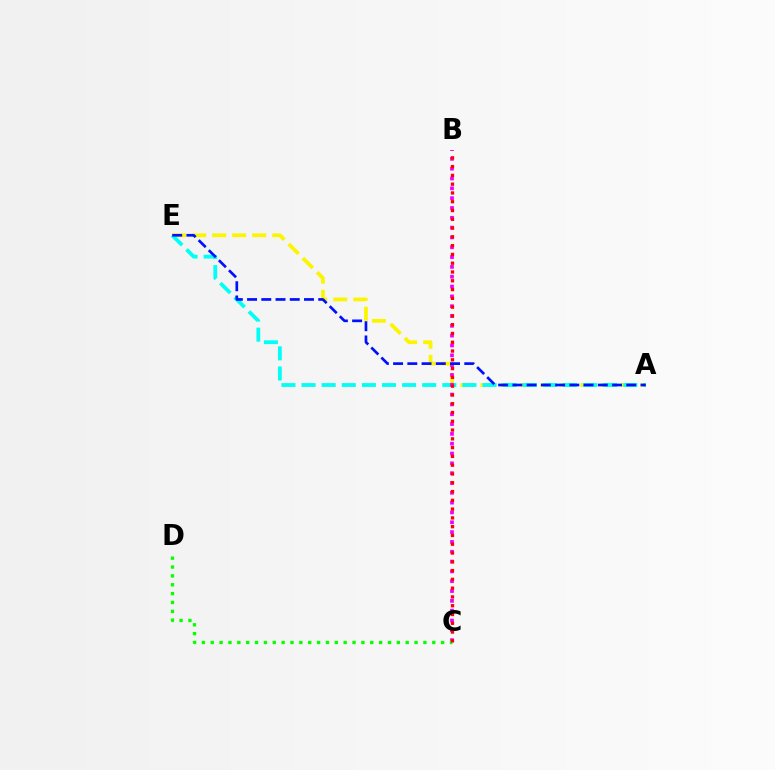{('A', 'E'): [{'color': '#fcf500', 'line_style': 'dashed', 'thickness': 2.72}, {'color': '#00fff6', 'line_style': 'dashed', 'thickness': 2.73}, {'color': '#0010ff', 'line_style': 'dashed', 'thickness': 1.93}], ('B', 'C'): [{'color': '#ee00ff', 'line_style': 'dotted', 'thickness': 2.67}, {'color': '#ff0000', 'line_style': 'dotted', 'thickness': 2.39}], ('C', 'D'): [{'color': '#08ff00', 'line_style': 'dotted', 'thickness': 2.41}]}